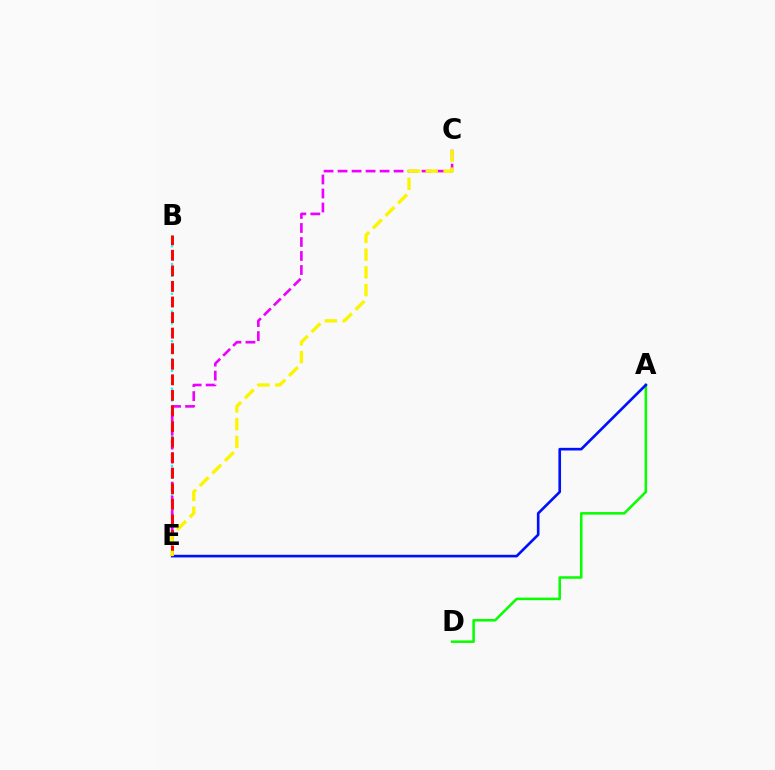{('A', 'D'): [{'color': '#08ff00', 'line_style': 'solid', 'thickness': 1.83}], ('B', 'E'): [{'color': '#00fff6', 'line_style': 'dotted', 'thickness': 1.61}, {'color': '#ff0000', 'line_style': 'dashed', 'thickness': 2.11}], ('C', 'E'): [{'color': '#ee00ff', 'line_style': 'dashed', 'thickness': 1.9}, {'color': '#fcf500', 'line_style': 'dashed', 'thickness': 2.41}], ('A', 'E'): [{'color': '#0010ff', 'line_style': 'solid', 'thickness': 1.91}]}